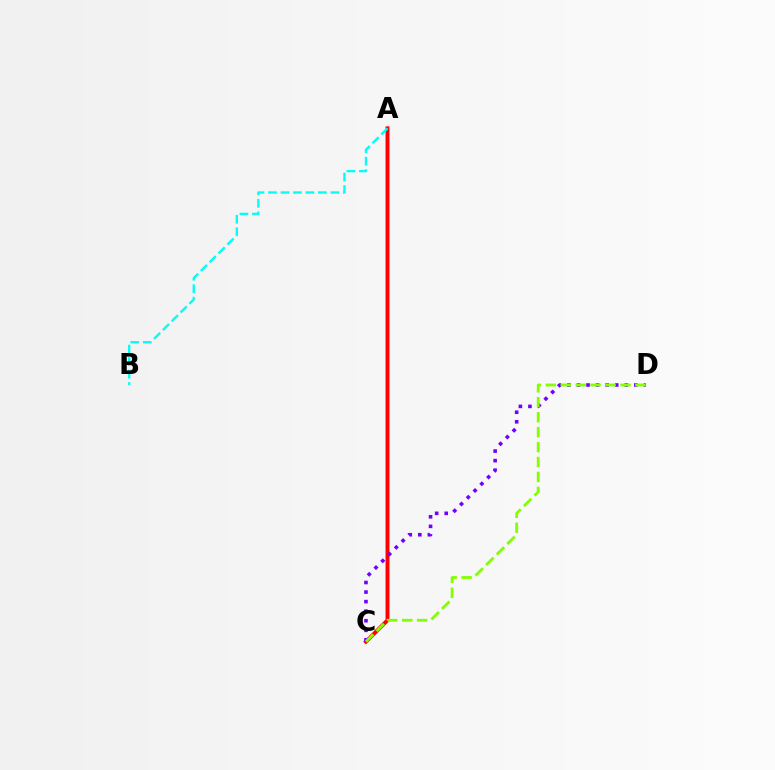{('A', 'C'): [{'color': '#ff0000', 'line_style': 'solid', 'thickness': 2.82}], ('C', 'D'): [{'color': '#7200ff', 'line_style': 'dotted', 'thickness': 2.6}, {'color': '#84ff00', 'line_style': 'dashed', 'thickness': 2.03}], ('A', 'B'): [{'color': '#00fff6', 'line_style': 'dashed', 'thickness': 1.7}]}